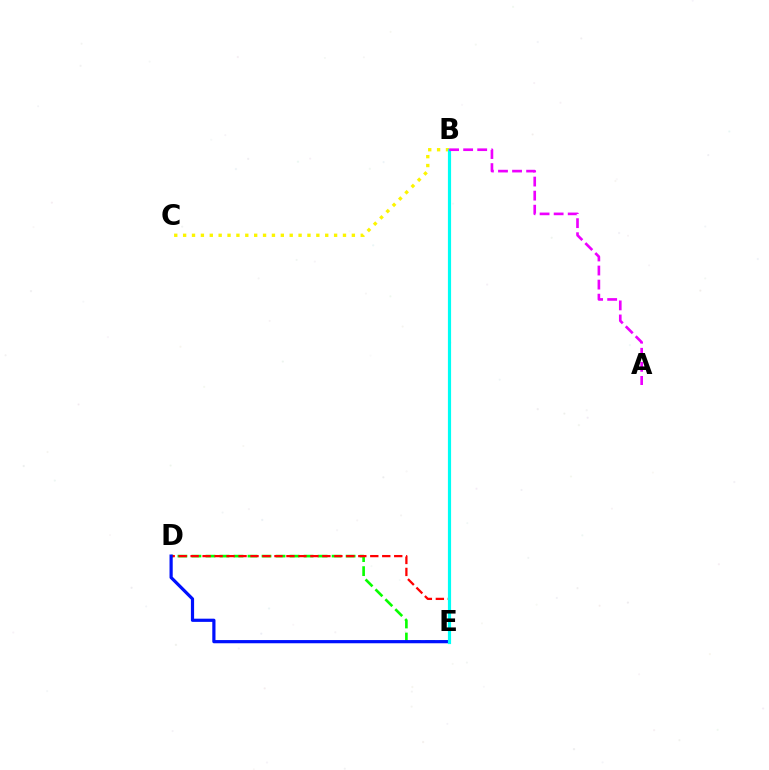{('D', 'E'): [{'color': '#08ff00', 'line_style': 'dashed', 'thickness': 1.9}, {'color': '#ff0000', 'line_style': 'dashed', 'thickness': 1.63}, {'color': '#0010ff', 'line_style': 'solid', 'thickness': 2.3}], ('B', 'C'): [{'color': '#fcf500', 'line_style': 'dotted', 'thickness': 2.41}], ('B', 'E'): [{'color': '#00fff6', 'line_style': 'solid', 'thickness': 2.28}], ('A', 'B'): [{'color': '#ee00ff', 'line_style': 'dashed', 'thickness': 1.91}]}